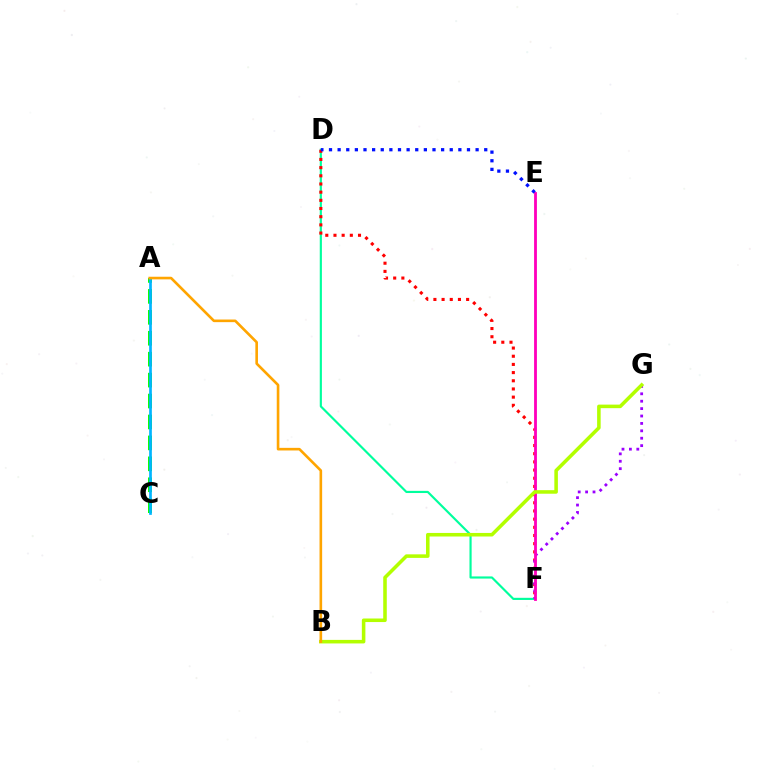{('A', 'C'): [{'color': '#08ff00', 'line_style': 'dashed', 'thickness': 2.84}, {'color': '#00b5ff', 'line_style': 'solid', 'thickness': 1.93}], ('D', 'F'): [{'color': '#00ff9d', 'line_style': 'solid', 'thickness': 1.55}, {'color': '#ff0000', 'line_style': 'dotted', 'thickness': 2.22}], ('F', 'G'): [{'color': '#9b00ff', 'line_style': 'dotted', 'thickness': 2.01}], ('E', 'F'): [{'color': '#ff00bd', 'line_style': 'solid', 'thickness': 2.03}], ('B', 'G'): [{'color': '#b3ff00', 'line_style': 'solid', 'thickness': 2.56}], ('A', 'B'): [{'color': '#ffa500', 'line_style': 'solid', 'thickness': 1.89}], ('D', 'E'): [{'color': '#0010ff', 'line_style': 'dotted', 'thickness': 2.34}]}